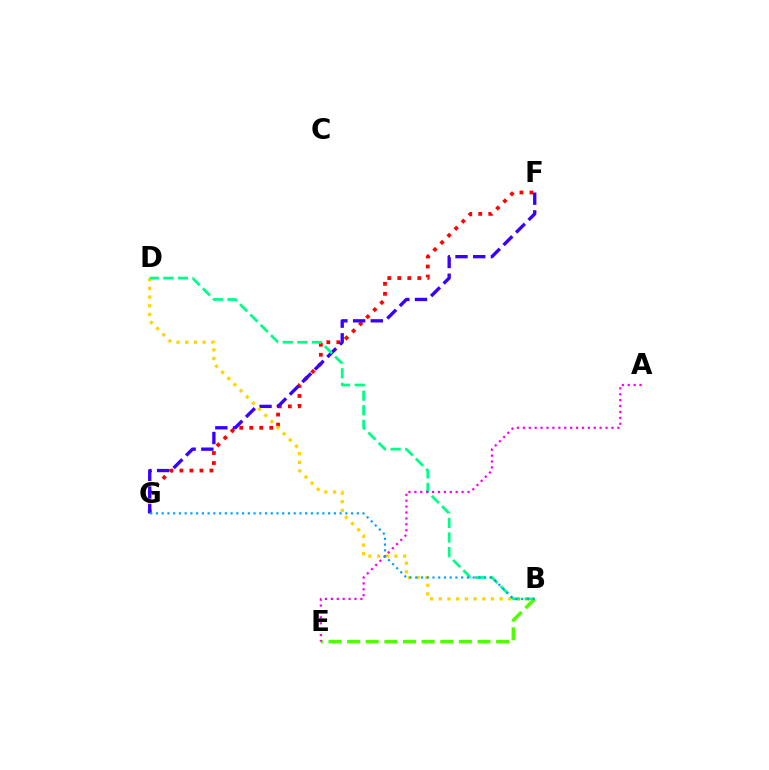{('F', 'G'): [{'color': '#ff0000', 'line_style': 'dotted', 'thickness': 2.72}, {'color': '#3700ff', 'line_style': 'dashed', 'thickness': 2.4}], ('B', 'D'): [{'color': '#ffd500', 'line_style': 'dotted', 'thickness': 2.36}, {'color': '#00ff86', 'line_style': 'dashed', 'thickness': 1.98}], ('B', 'E'): [{'color': '#4fff00', 'line_style': 'dashed', 'thickness': 2.53}], ('A', 'E'): [{'color': '#ff00ed', 'line_style': 'dotted', 'thickness': 1.6}], ('B', 'G'): [{'color': '#009eff', 'line_style': 'dotted', 'thickness': 1.56}]}